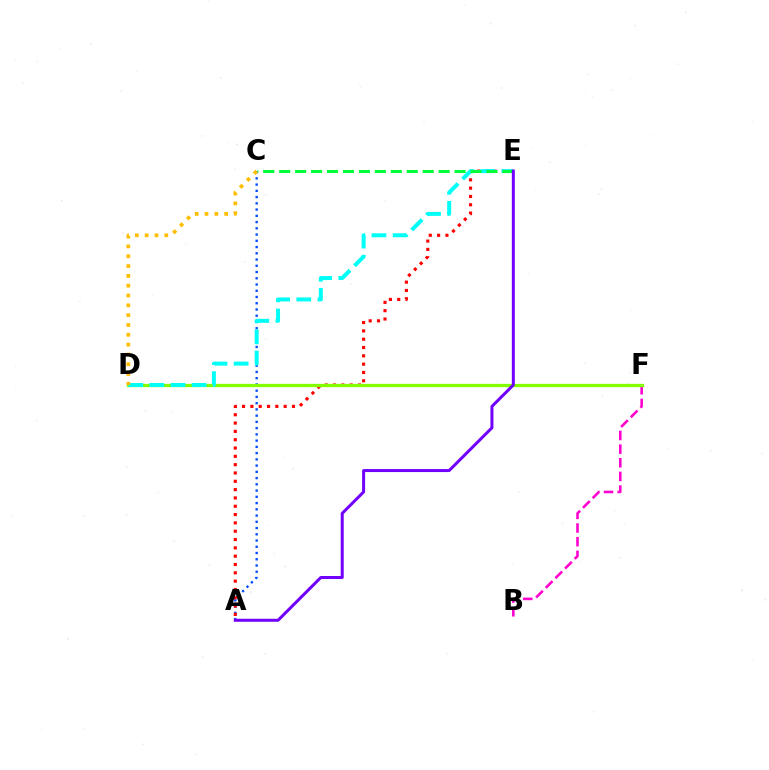{('A', 'C'): [{'color': '#004bff', 'line_style': 'dotted', 'thickness': 1.7}], ('A', 'E'): [{'color': '#ff0000', 'line_style': 'dotted', 'thickness': 2.26}, {'color': '#7200ff', 'line_style': 'solid', 'thickness': 2.16}], ('B', 'F'): [{'color': '#ff00cf', 'line_style': 'dashed', 'thickness': 1.85}], ('D', 'F'): [{'color': '#84ff00', 'line_style': 'solid', 'thickness': 2.36}], ('D', 'E'): [{'color': '#00fff6', 'line_style': 'dashed', 'thickness': 2.87}], ('C', 'E'): [{'color': '#00ff39', 'line_style': 'dashed', 'thickness': 2.17}], ('C', 'D'): [{'color': '#ffbd00', 'line_style': 'dotted', 'thickness': 2.67}]}